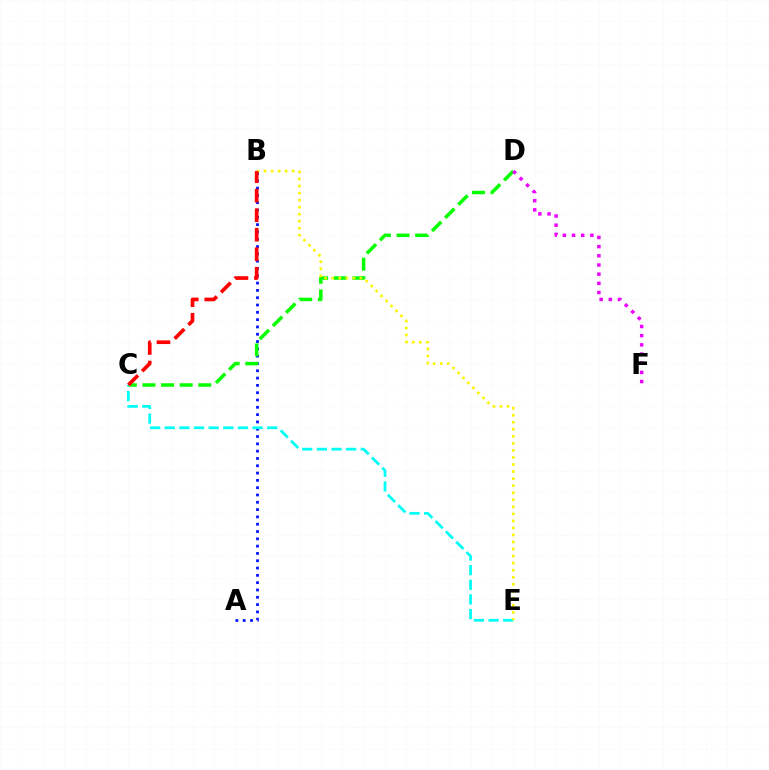{('A', 'B'): [{'color': '#0010ff', 'line_style': 'dotted', 'thickness': 1.99}], ('C', 'D'): [{'color': '#08ff00', 'line_style': 'dashed', 'thickness': 2.53}], ('C', 'E'): [{'color': '#00fff6', 'line_style': 'dashed', 'thickness': 1.99}], ('D', 'F'): [{'color': '#ee00ff', 'line_style': 'dotted', 'thickness': 2.49}], ('B', 'E'): [{'color': '#fcf500', 'line_style': 'dotted', 'thickness': 1.91}], ('B', 'C'): [{'color': '#ff0000', 'line_style': 'dashed', 'thickness': 2.65}]}